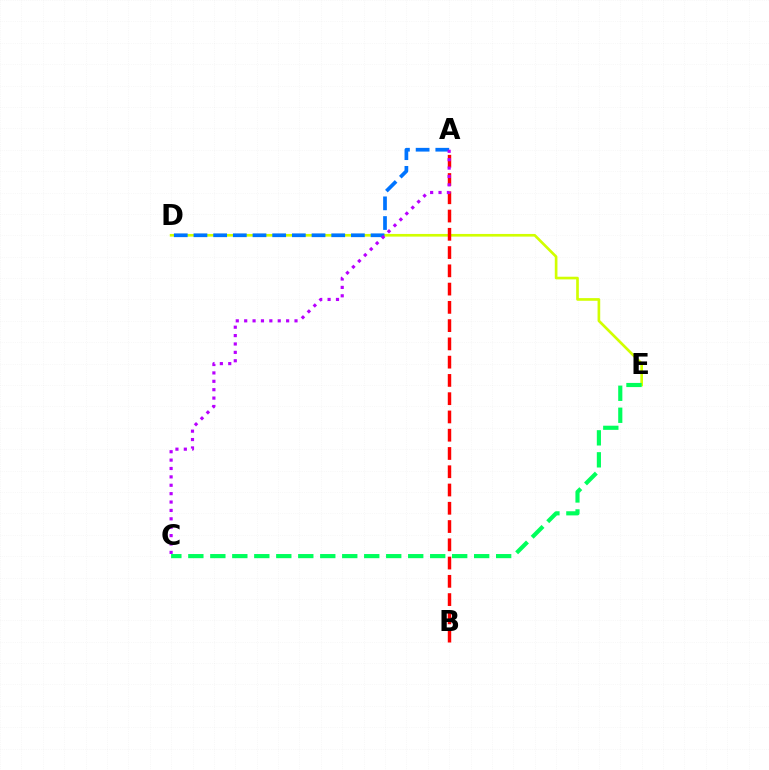{('D', 'E'): [{'color': '#d1ff00', 'line_style': 'solid', 'thickness': 1.92}], ('A', 'B'): [{'color': '#ff0000', 'line_style': 'dashed', 'thickness': 2.48}], ('A', 'D'): [{'color': '#0074ff', 'line_style': 'dashed', 'thickness': 2.67}], ('C', 'E'): [{'color': '#00ff5c', 'line_style': 'dashed', 'thickness': 2.99}], ('A', 'C'): [{'color': '#b900ff', 'line_style': 'dotted', 'thickness': 2.28}]}